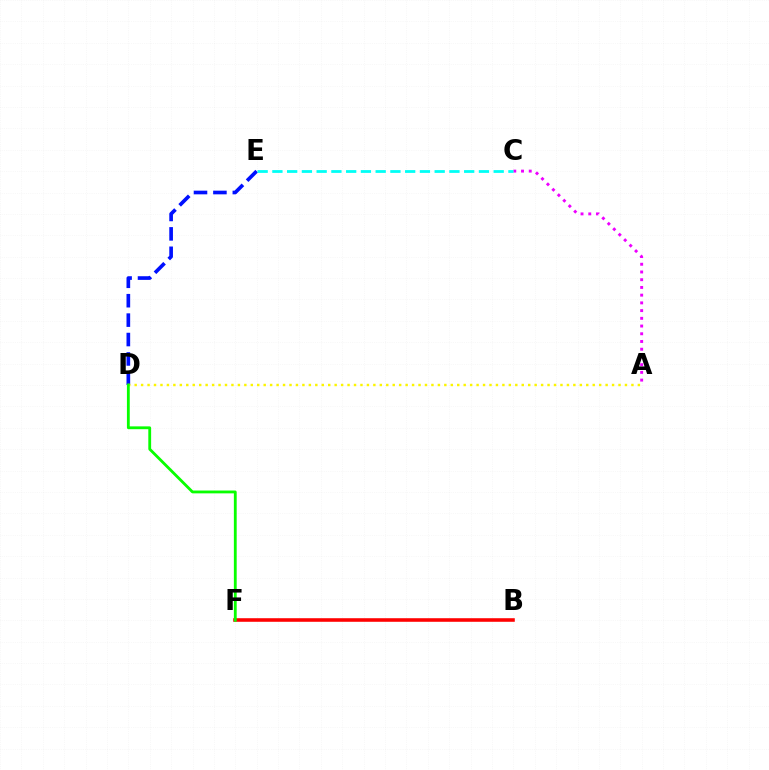{('A', 'C'): [{'color': '#ee00ff', 'line_style': 'dotted', 'thickness': 2.1}], ('D', 'E'): [{'color': '#0010ff', 'line_style': 'dashed', 'thickness': 2.64}], ('B', 'F'): [{'color': '#ff0000', 'line_style': 'solid', 'thickness': 2.57}], ('A', 'D'): [{'color': '#fcf500', 'line_style': 'dotted', 'thickness': 1.75}], ('D', 'F'): [{'color': '#08ff00', 'line_style': 'solid', 'thickness': 2.03}], ('C', 'E'): [{'color': '#00fff6', 'line_style': 'dashed', 'thickness': 2.0}]}